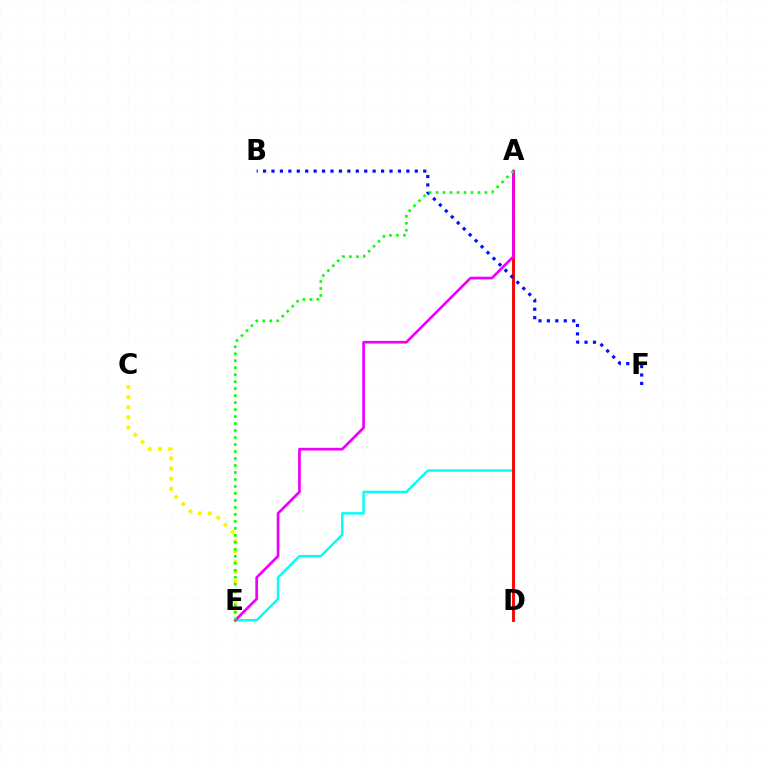{('A', 'E'): [{'color': '#00fff6', 'line_style': 'solid', 'thickness': 1.76}, {'color': '#ee00ff', 'line_style': 'solid', 'thickness': 1.94}, {'color': '#08ff00', 'line_style': 'dotted', 'thickness': 1.9}], ('C', 'E'): [{'color': '#fcf500', 'line_style': 'dotted', 'thickness': 2.76}], ('A', 'D'): [{'color': '#ff0000', 'line_style': 'solid', 'thickness': 2.07}], ('B', 'F'): [{'color': '#0010ff', 'line_style': 'dotted', 'thickness': 2.29}]}